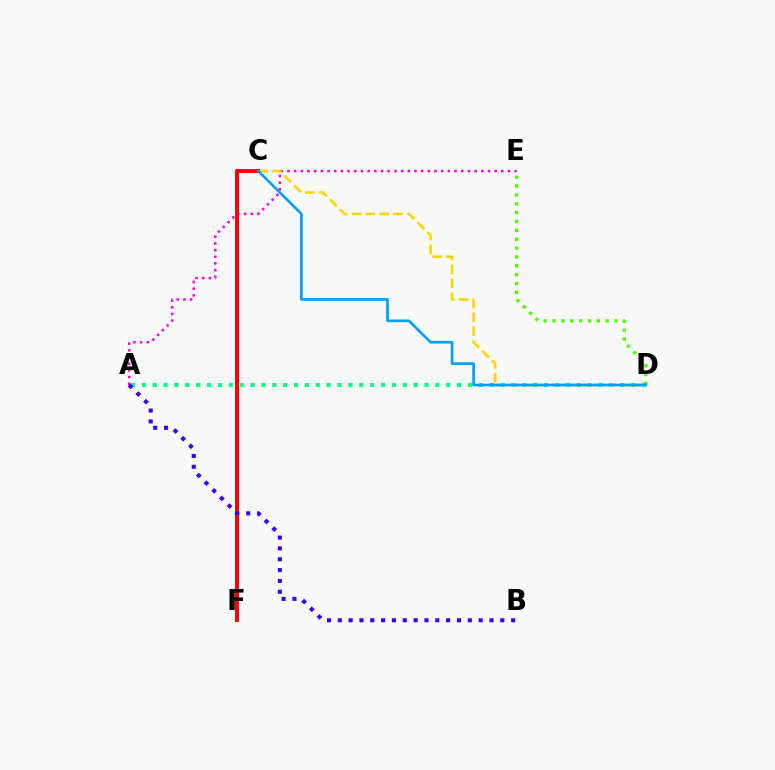{('A', 'E'): [{'color': '#ff00ed', 'line_style': 'dotted', 'thickness': 1.82}], ('C', 'D'): [{'color': '#ffd500', 'line_style': 'dashed', 'thickness': 1.88}, {'color': '#009eff', 'line_style': 'solid', 'thickness': 1.91}], ('C', 'F'): [{'color': '#ff0000', 'line_style': 'solid', 'thickness': 2.86}], ('D', 'E'): [{'color': '#4fff00', 'line_style': 'dotted', 'thickness': 2.41}], ('A', 'D'): [{'color': '#00ff86', 'line_style': 'dotted', 'thickness': 2.95}], ('A', 'B'): [{'color': '#3700ff', 'line_style': 'dotted', 'thickness': 2.94}]}